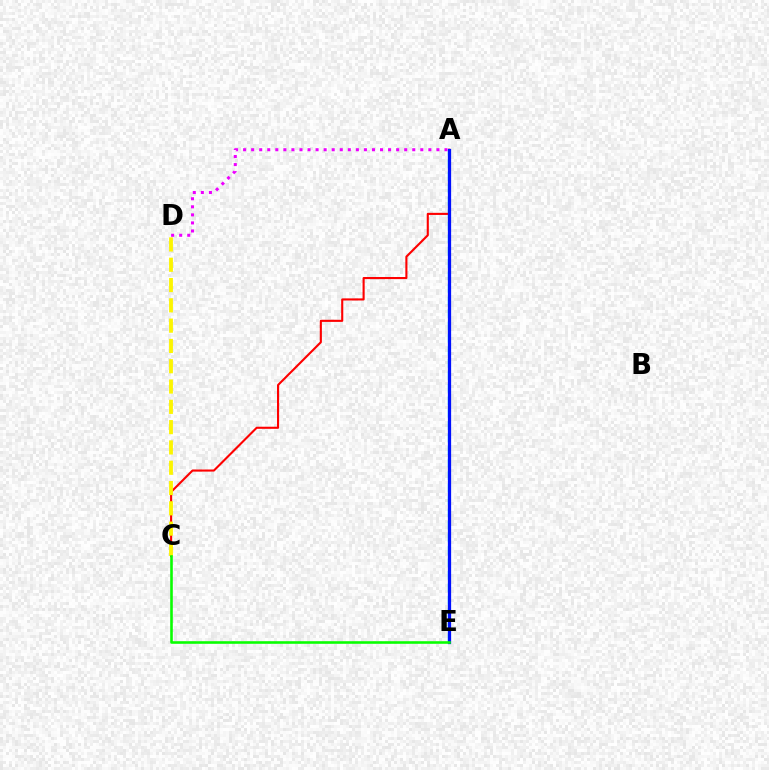{('A', 'E'): [{'color': '#00fff6', 'line_style': 'dashed', 'thickness': 1.69}, {'color': '#0010ff', 'line_style': 'solid', 'thickness': 2.34}], ('A', 'D'): [{'color': '#ee00ff', 'line_style': 'dotted', 'thickness': 2.19}], ('A', 'C'): [{'color': '#ff0000', 'line_style': 'solid', 'thickness': 1.51}], ('C', 'D'): [{'color': '#fcf500', 'line_style': 'dashed', 'thickness': 2.76}], ('C', 'E'): [{'color': '#08ff00', 'line_style': 'solid', 'thickness': 1.87}]}